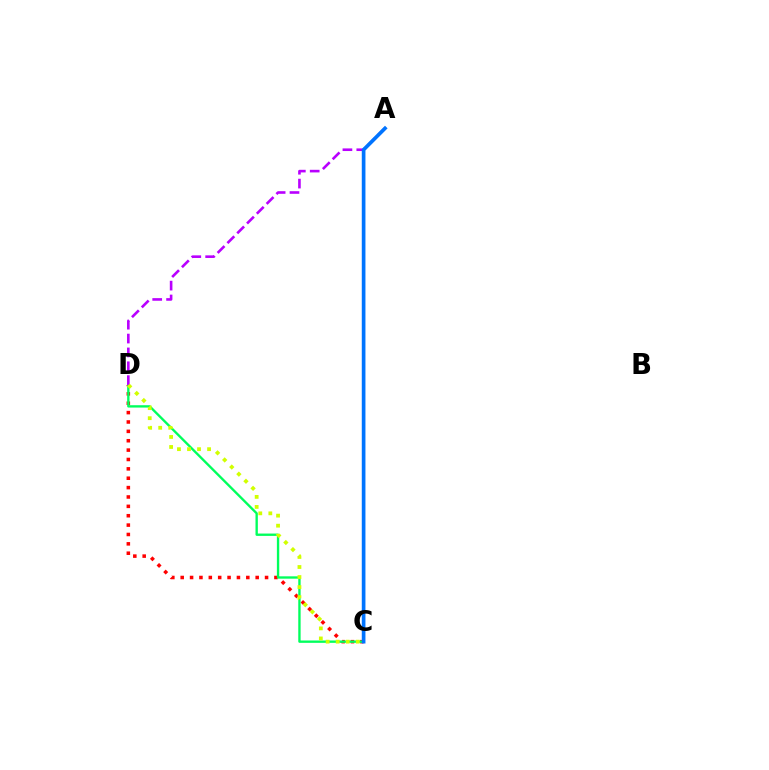{('C', 'D'): [{'color': '#ff0000', 'line_style': 'dotted', 'thickness': 2.55}, {'color': '#00ff5c', 'line_style': 'solid', 'thickness': 1.7}, {'color': '#d1ff00', 'line_style': 'dotted', 'thickness': 2.73}], ('A', 'D'): [{'color': '#b900ff', 'line_style': 'dashed', 'thickness': 1.88}], ('A', 'C'): [{'color': '#0074ff', 'line_style': 'solid', 'thickness': 2.64}]}